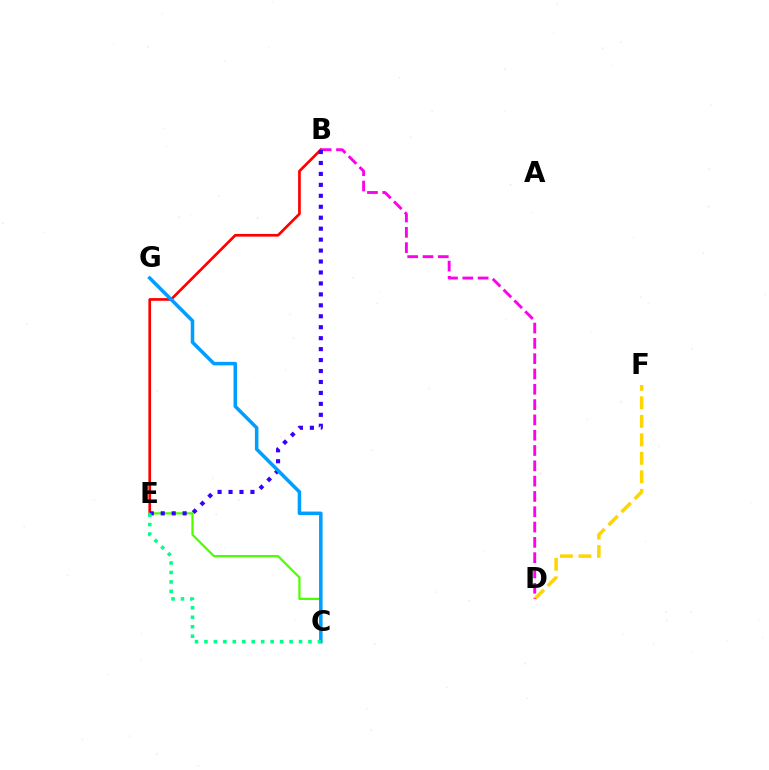{('B', 'E'): [{'color': '#ff0000', 'line_style': 'solid', 'thickness': 1.94}, {'color': '#3700ff', 'line_style': 'dotted', 'thickness': 2.98}], ('C', 'E'): [{'color': '#4fff00', 'line_style': 'solid', 'thickness': 1.62}, {'color': '#00ff86', 'line_style': 'dotted', 'thickness': 2.57}], ('D', 'F'): [{'color': '#ffd500', 'line_style': 'dashed', 'thickness': 2.51}], ('B', 'D'): [{'color': '#ff00ed', 'line_style': 'dashed', 'thickness': 2.08}], ('C', 'G'): [{'color': '#009eff', 'line_style': 'solid', 'thickness': 2.54}]}